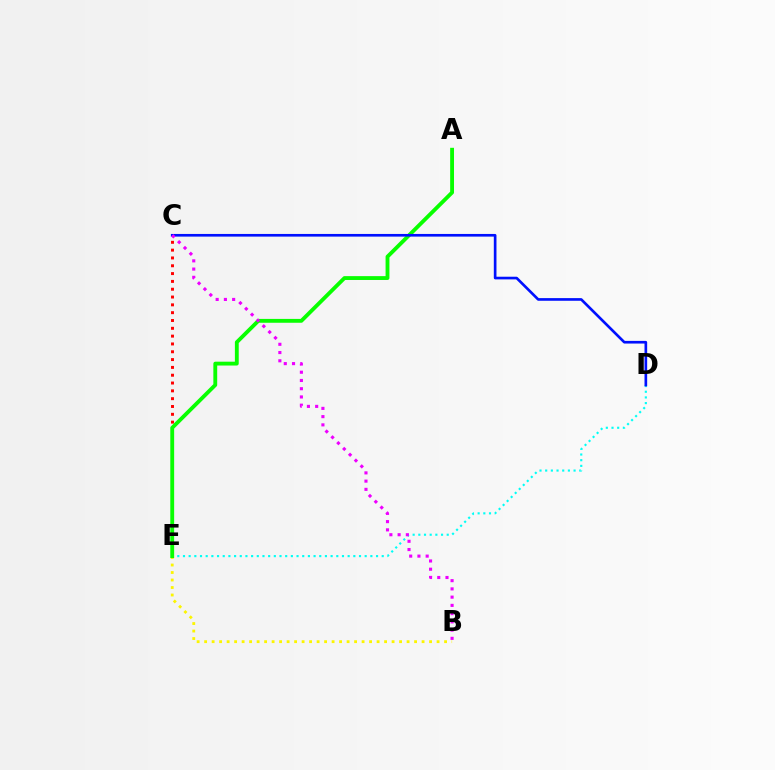{('C', 'E'): [{'color': '#ff0000', 'line_style': 'dotted', 'thickness': 2.12}], ('D', 'E'): [{'color': '#00fff6', 'line_style': 'dotted', 'thickness': 1.54}], ('B', 'E'): [{'color': '#fcf500', 'line_style': 'dotted', 'thickness': 2.04}], ('A', 'E'): [{'color': '#08ff00', 'line_style': 'solid', 'thickness': 2.77}], ('C', 'D'): [{'color': '#0010ff', 'line_style': 'solid', 'thickness': 1.91}], ('B', 'C'): [{'color': '#ee00ff', 'line_style': 'dotted', 'thickness': 2.24}]}